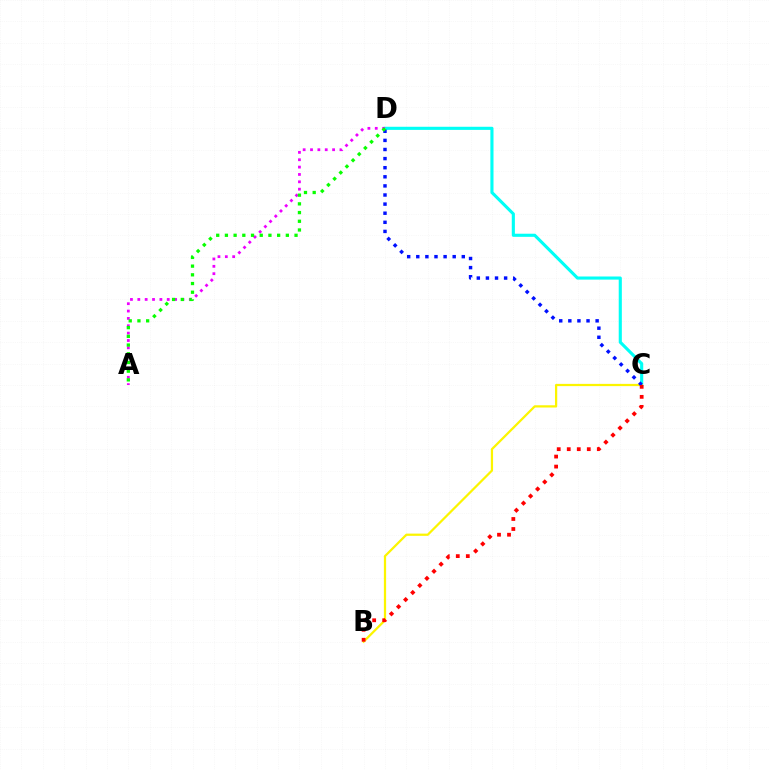{('C', 'D'): [{'color': '#00fff6', 'line_style': 'solid', 'thickness': 2.24}, {'color': '#0010ff', 'line_style': 'dotted', 'thickness': 2.47}], ('A', 'D'): [{'color': '#ee00ff', 'line_style': 'dotted', 'thickness': 2.0}, {'color': '#08ff00', 'line_style': 'dotted', 'thickness': 2.36}], ('B', 'C'): [{'color': '#fcf500', 'line_style': 'solid', 'thickness': 1.61}, {'color': '#ff0000', 'line_style': 'dotted', 'thickness': 2.72}]}